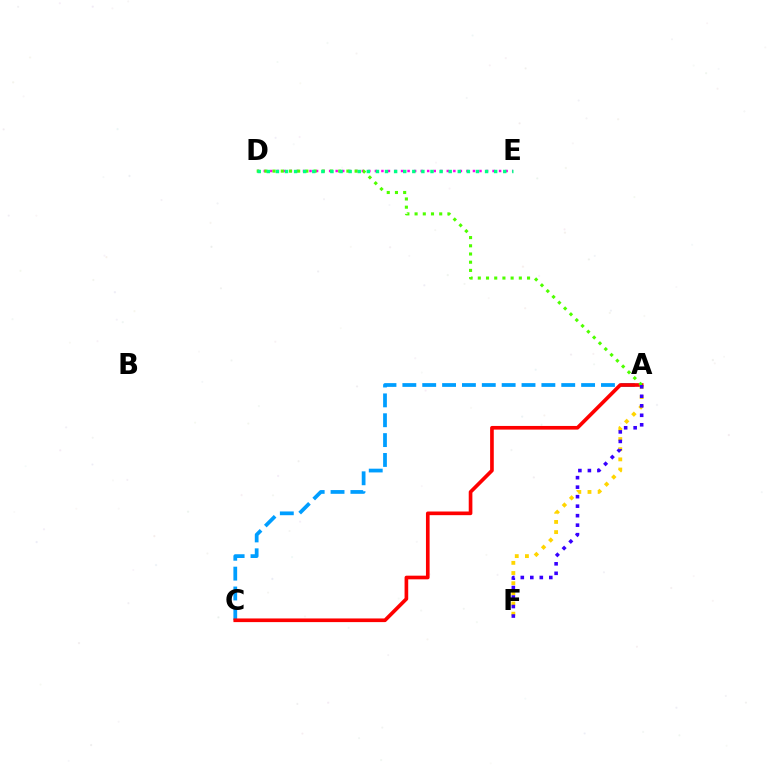{('D', 'E'): [{'color': '#ff00ed', 'line_style': 'dotted', 'thickness': 1.78}, {'color': '#00ff86', 'line_style': 'dotted', 'thickness': 2.47}], ('A', 'C'): [{'color': '#009eff', 'line_style': 'dashed', 'thickness': 2.7}, {'color': '#ff0000', 'line_style': 'solid', 'thickness': 2.63}], ('A', 'F'): [{'color': '#ffd500', 'line_style': 'dotted', 'thickness': 2.76}, {'color': '#3700ff', 'line_style': 'dotted', 'thickness': 2.58}], ('A', 'D'): [{'color': '#4fff00', 'line_style': 'dotted', 'thickness': 2.23}]}